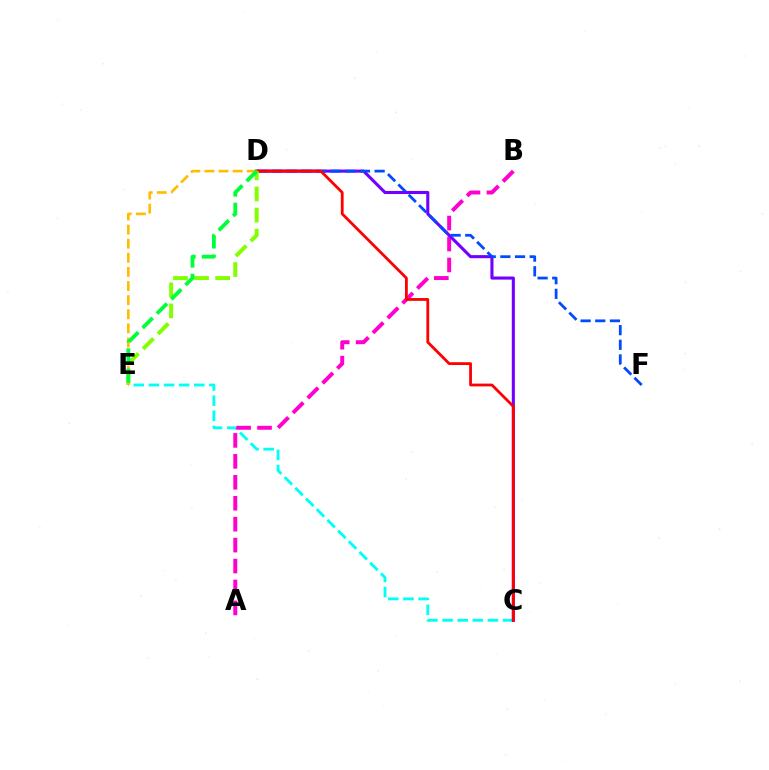{('C', 'E'): [{'color': '#00fff6', 'line_style': 'dashed', 'thickness': 2.05}], ('A', 'B'): [{'color': '#ff00cf', 'line_style': 'dashed', 'thickness': 2.85}], ('C', 'D'): [{'color': '#7200ff', 'line_style': 'solid', 'thickness': 2.22}, {'color': '#ff0000', 'line_style': 'solid', 'thickness': 2.02}], ('D', 'F'): [{'color': '#004bff', 'line_style': 'dashed', 'thickness': 1.99}], ('D', 'E'): [{'color': '#84ff00', 'line_style': 'dashed', 'thickness': 2.87}, {'color': '#ffbd00', 'line_style': 'dashed', 'thickness': 1.92}, {'color': '#00ff39', 'line_style': 'dashed', 'thickness': 2.75}]}